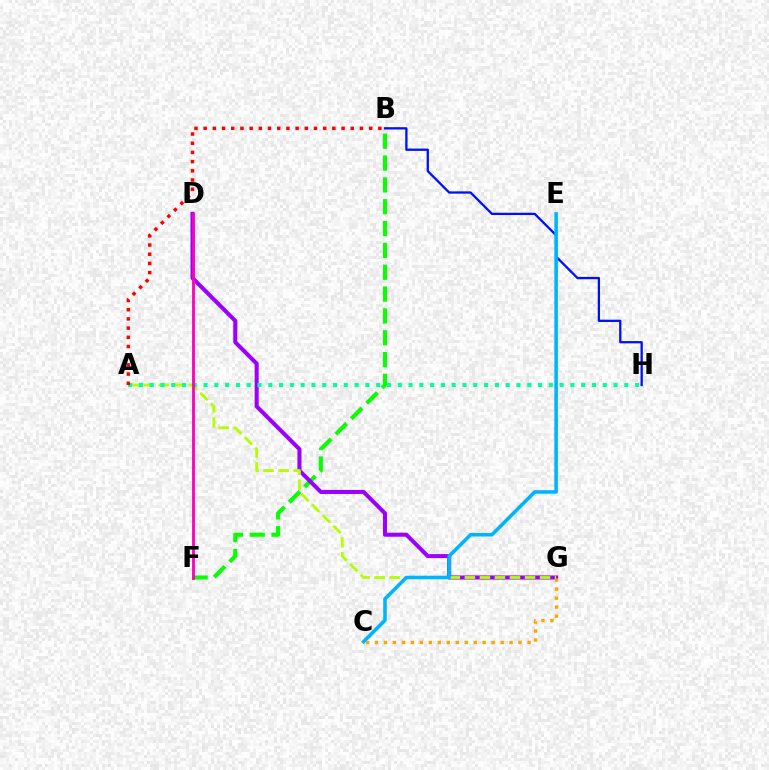{('B', 'F'): [{'color': '#08ff00', 'line_style': 'dashed', 'thickness': 2.97}], ('B', 'H'): [{'color': '#0010ff', 'line_style': 'solid', 'thickness': 1.65}], ('D', 'G'): [{'color': '#9b00ff', 'line_style': 'solid', 'thickness': 2.91}], ('A', 'G'): [{'color': '#b3ff00', 'line_style': 'dashed', 'thickness': 2.04}], ('C', 'E'): [{'color': '#00b5ff', 'line_style': 'solid', 'thickness': 2.58}], ('A', 'H'): [{'color': '#00ff9d', 'line_style': 'dotted', 'thickness': 2.93}], ('C', 'G'): [{'color': '#ffa500', 'line_style': 'dotted', 'thickness': 2.44}], ('A', 'B'): [{'color': '#ff0000', 'line_style': 'dotted', 'thickness': 2.5}], ('D', 'F'): [{'color': '#ff00bd', 'line_style': 'solid', 'thickness': 2.04}]}